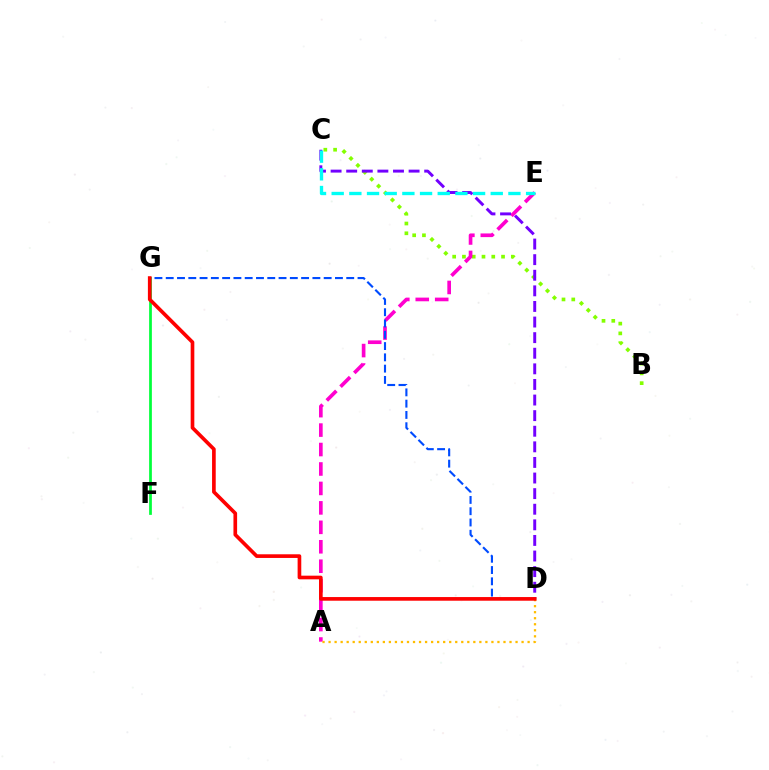{('B', 'C'): [{'color': '#84ff00', 'line_style': 'dotted', 'thickness': 2.66}], ('A', 'E'): [{'color': '#ff00cf', 'line_style': 'dashed', 'thickness': 2.64}], ('F', 'G'): [{'color': '#00ff39', 'line_style': 'solid', 'thickness': 1.96}], ('A', 'D'): [{'color': '#ffbd00', 'line_style': 'dotted', 'thickness': 1.64}], ('D', 'G'): [{'color': '#004bff', 'line_style': 'dashed', 'thickness': 1.53}, {'color': '#ff0000', 'line_style': 'solid', 'thickness': 2.64}], ('C', 'D'): [{'color': '#7200ff', 'line_style': 'dashed', 'thickness': 2.12}], ('C', 'E'): [{'color': '#00fff6', 'line_style': 'dashed', 'thickness': 2.4}]}